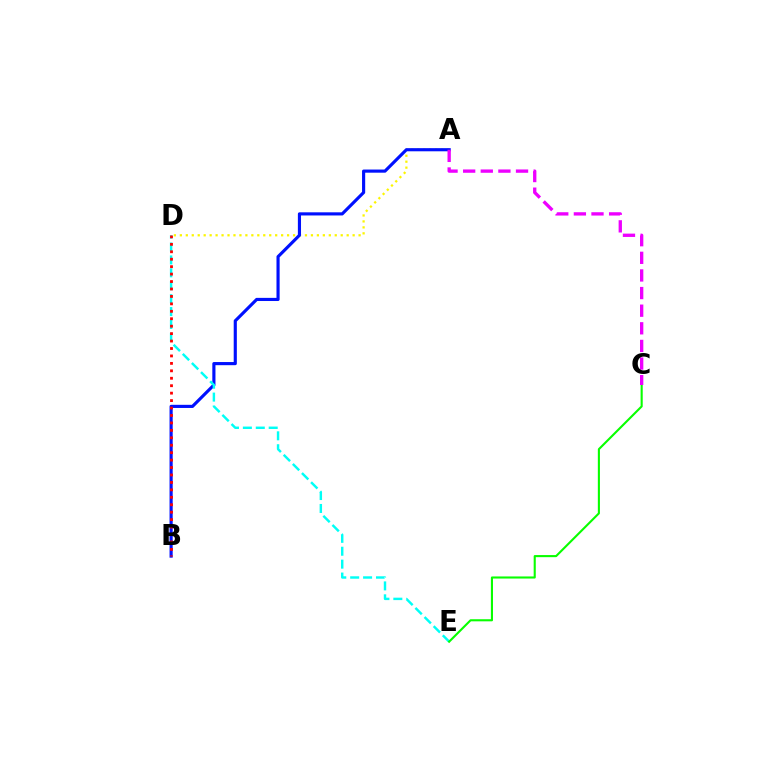{('A', 'D'): [{'color': '#fcf500', 'line_style': 'dotted', 'thickness': 1.62}], ('A', 'B'): [{'color': '#0010ff', 'line_style': 'solid', 'thickness': 2.26}], ('D', 'E'): [{'color': '#00fff6', 'line_style': 'dashed', 'thickness': 1.75}], ('C', 'E'): [{'color': '#08ff00', 'line_style': 'solid', 'thickness': 1.52}], ('A', 'C'): [{'color': '#ee00ff', 'line_style': 'dashed', 'thickness': 2.39}], ('B', 'D'): [{'color': '#ff0000', 'line_style': 'dotted', 'thickness': 2.02}]}